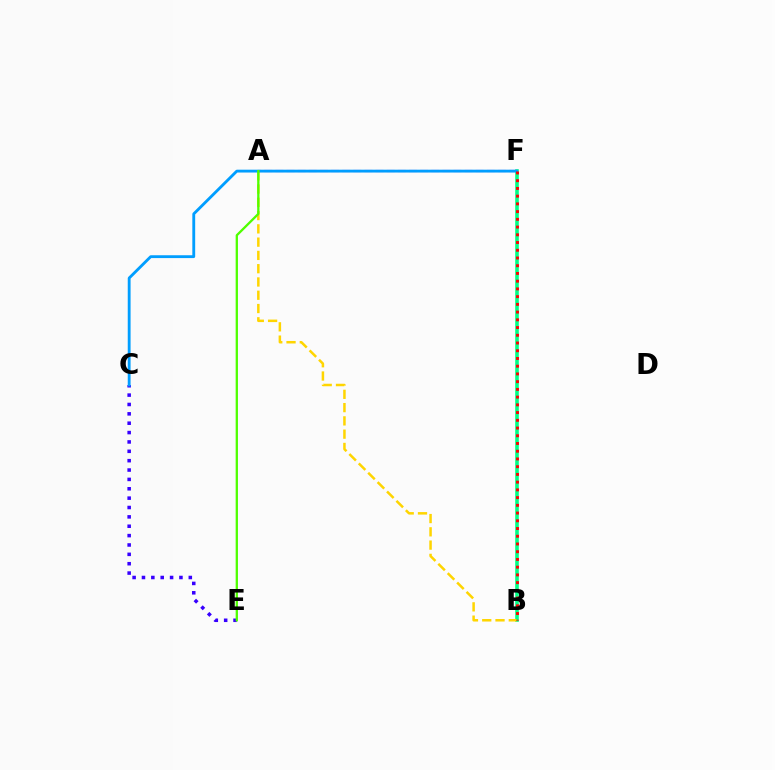{('C', 'E'): [{'color': '#3700ff', 'line_style': 'dotted', 'thickness': 2.54}], ('B', 'F'): [{'color': '#00ff86', 'line_style': 'solid', 'thickness': 2.59}, {'color': '#ff0000', 'line_style': 'dotted', 'thickness': 2.1}], ('A', 'F'): [{'color': '#ff00ed', 'line_style': 'dashed', 'thickness': 1.51}], ('A', 'B'): [{'color': '#ffd500', 'line_style': 'dashed', 'thickness': 1.8}], ('C', 'F'): [{'color': '#009eff', 'line_style': 'solid', 'thickness': 2.05}], ('A', 'E'): [{'color': '#4fff00', 'line_style': 'solid', 'thickness': 1.66}]}